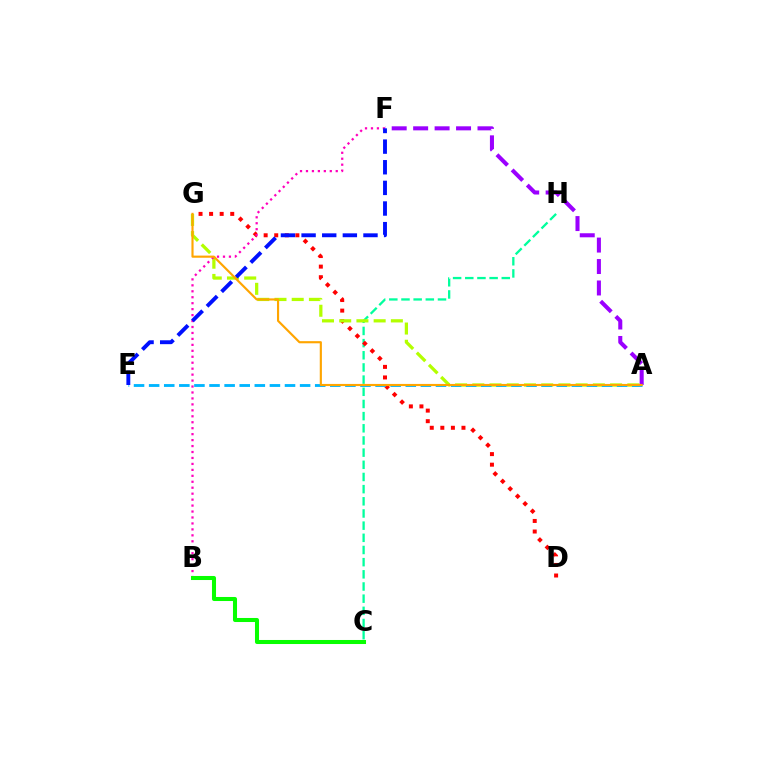{('C', 'H'): [{'color': '#00ff9d', 'line_style': 'dashed', 'thickness': 1.65}], ('D', 'G'): [{'color': '#ff0000', 'line_style': 'dotted', 'thickness': 2.87}], ('A', 'G'): [{'color': '#b3ff00', 'line_style': 'dashed', 'thickness': 2.34}, {'color': '#ffa500', 'line_style': 'solid', 'thickness': 1.55}], ('A', 'F'): [{'color': '#9b00ff', 'line_style': 'dashed', 'thickness': 2.91}], ('B', 'F'): [{'color': '#ff00bd', 'line_style': 'dotted', 'thickness': 1.62}], ('A', 'E'): [{'color': '#00b5ff', 'line_style': 'dashed', 'thickness': 2.05}], ('E', 'F'): [{'color': '#0010ff', 'line_style': 'dashed', 'thickness': 2.8}], ('B', 'C'): [{'color': '#08ff00', 'line_style': 'solid', 'thickness': 2.91}]}